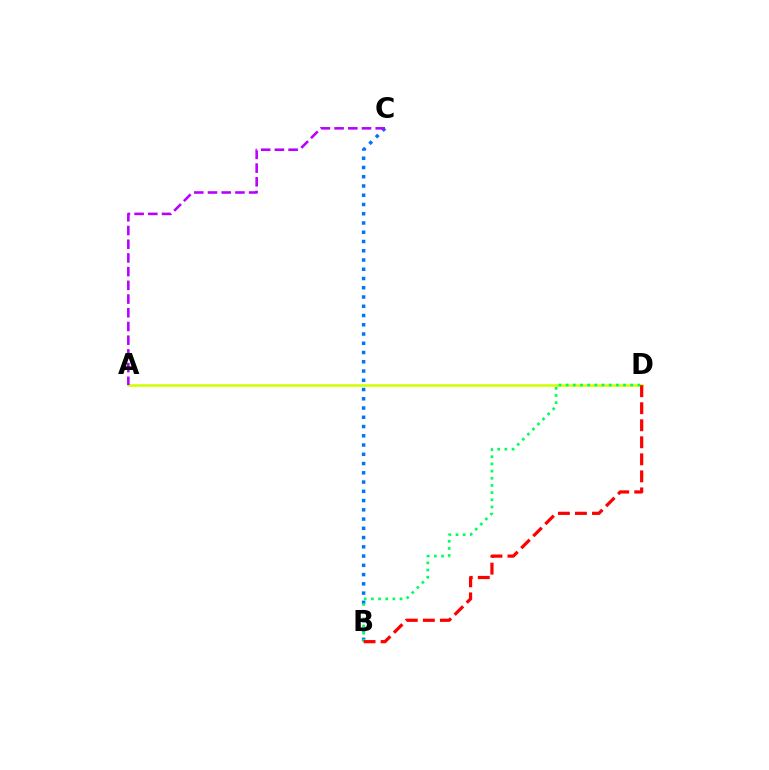{('A', 'D'): [{'color': '#d1ff00', 'line_style': 'solid', 'thickness': 1.85}], ('B', 'C'): [{'color': '#0074ff', 'line_style': 'dotted', 'thickness': 2.51}], ('B', 'D'): [{'color': '#00ff5c', 'line_style': 'dotted', 'thickness': 1.95}, {'color': '#ff0000', 'line_style': 'dashed', 'thickness': 2.31}], ('A', 'C'): [{'color': '#b900ff', 'line_style': 'dashed', 'thickness': 1.86}]}